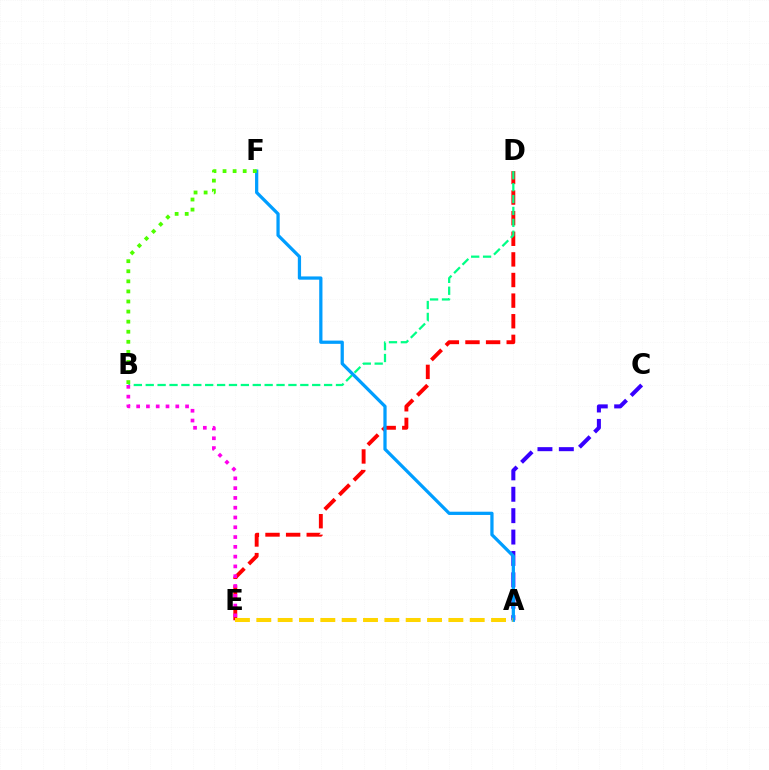{('D', 'E'): [{'color': '#ff0000', 'line_style': 'dashed', 'thickness': 2.8}], ('A', 'C'): [{'color': '#3700ff', 'line_style': 'dashed', 'thickness': 2.91}], ('B', 'D'): [{'color': '#00ff86', 'line_style': 'dashed', 'thickness': 1.62}], ('A', 'F'): [{'color': '#009eff', 'line_style': 'solid', 'thickness': 2.34}], ('B', 'E'): [{'color': '#ff00ed', 'line_style': 'dotted', 'thickness': 2.66}], ('B', 'F'): [{'color': '#4fff00', 'line_style': 'dotted', 'thickness': 2.74}], ('A', 'E'): [{'color': '#ffd500', 'line_style': 'dashed', 'thickness': 2.9}]}